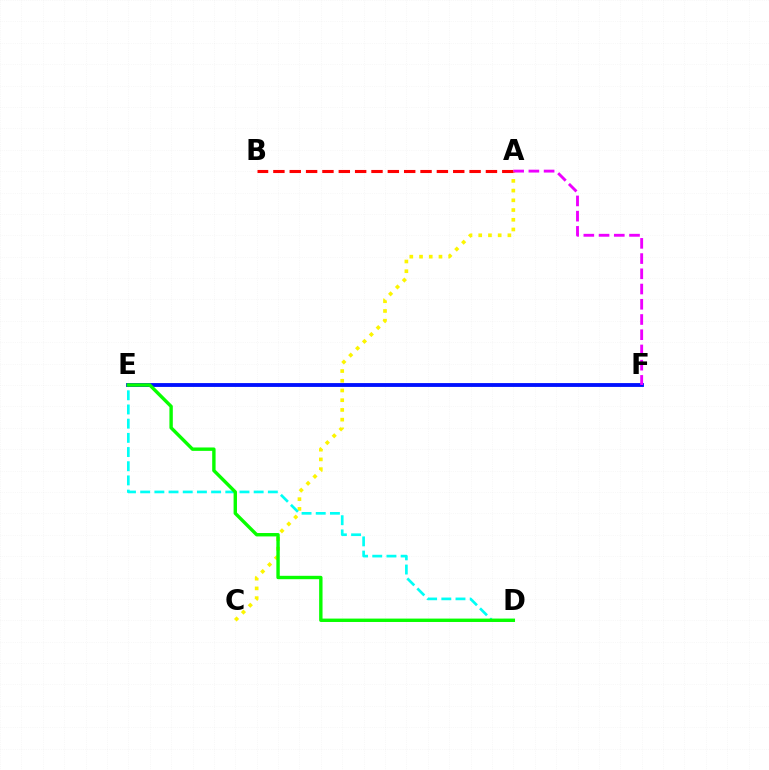{('E', 'F'): [{'color': '#0010ff', 'line_style': 'solid', 'thickness': 2.76}], ('A', 'C'): [{'color': '#fcf500', 'line_style': 'dotted', 'thickness': 2.64}], ('D', 'E'): [{'color': '#00fff6', 'line_style': 'dashed', 'thickness': 1.93}, {'color': '#08ff00', 'line_style': 'solid', 'thickness': 2.44}], ('A', 'B'): [{'color': '#ff0000', 'line_style': 'dashed', 'thickness': 2.22}], ('A', 'F'): [{'color': '#ee00ff', 'line_style': 'dashed', 'thickness': 2.07}]}